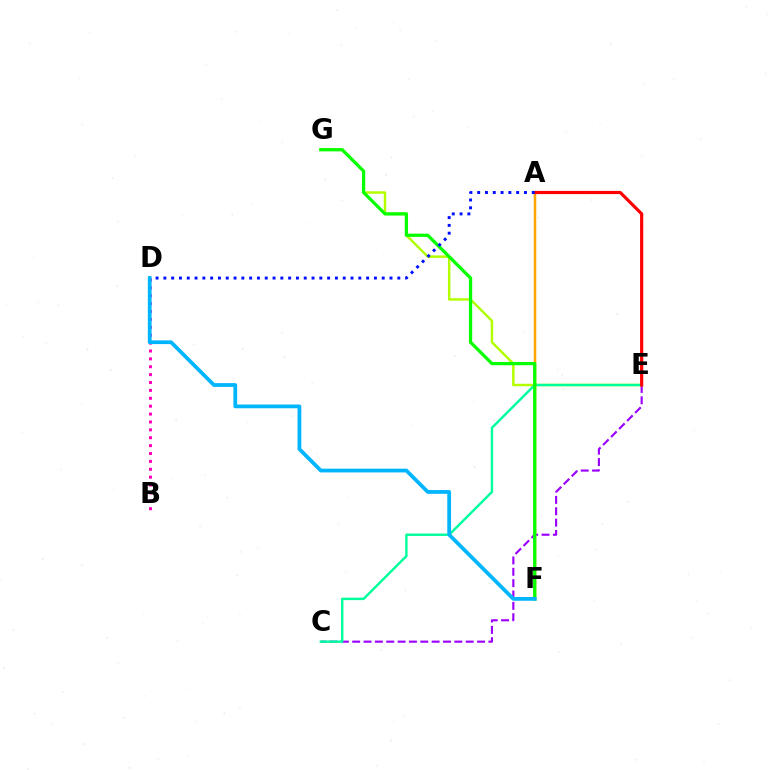{('C', 'E'): [{'color': '#9b00ff', 'line_style': 'dashed', 'thickness': 1.54}, {'color': '#00ff9d', 'line_style': 'solid', 'thickness': 1.74}], ('E', 'G'): [{'color': '#b3ff00', 'line_style': 'solid', 'thickness': 1.78}], ('A', 'F'): [{'color': '#ffa500', 'line_style': 'solid', 'thickness': 1.8}], ('B', 'D'): [{'color': '#ff00bd', 'line_style': 'dotted', 'thickness': 2.14}], ('A', 'E'): [{'color': '#ff0000', 'line_style': 'solid', 'thickness': 2.3}], ('F', 'G'): [{'color': '#08ff00', 'line_style': 'solid', 'thickness': 2.34}], ('A', 'D'): [{'color': '#0010ff', 'line_style': 'dotted', 'thickness': 2.12}], ('D', 'F'): [{'color': '#00b5ff', 'line_style': 'solid', 'thickness': 2.7}]}